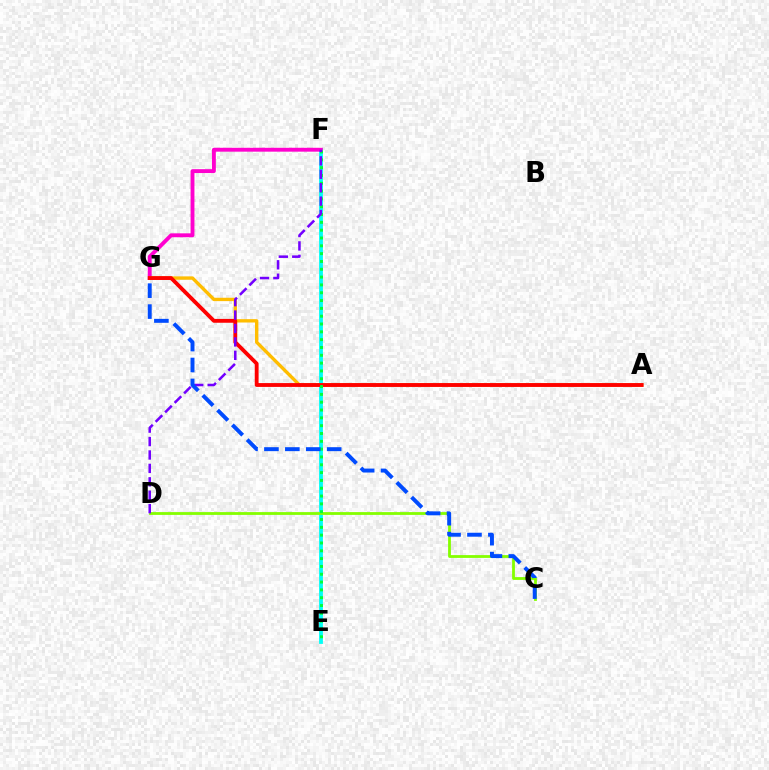{('E', 'F'): [{'color': '#00fff6', 'line_style': 'solid', 'thickness': 2.74}, {'color': '#00ff39', 'line_style': 'dotted', 'thickness': 2.12}], ('F', 'G'): [{'color': '#ff00cf', 'line_style': 'solid', 'thickness': 2.8}], ('C', 'D'): [{'color': '#84ff00', 'line_style': 'solid', 'thickness': 2.01}], ('A', 'G'): [{'color': '#ffbd00', 'line_style': 'solid', 'thickness': 2.42}, {'color': '#ff0000', 'line_style': 'solid', 'thickness': 2.76}], ('D', 'F'): [{'color': '#7200ff', 'line_style': 'dashed', 'thickness': 1.82}], ('C', 'G'): [{'color': '#004bff', 'line_style': 'dashed', 'thickness': 2.84}]}